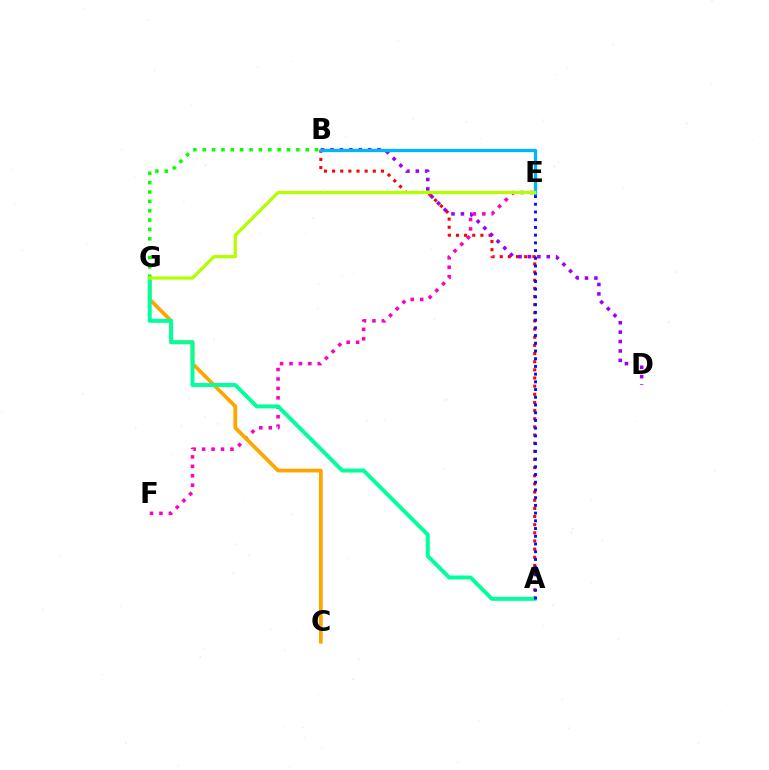{('A', 'B'): [{'color': '#ff0000', 'line_style': 'dotted', 'thickness': 2.21}], ('B', 'D'): [{'color': '#9b00ff', 'line_style': 'dotted', 'thickness': 2.56}], ('B', 'E'): [{'color': '#00b5ff', 'line_style': 'solid', 'thickness': 2.38}], ('B', 'G'): [{'color': '#08ff00', 'line_style': 'dotted', 'thickness': 2.54}], ('E', 'F'): [{'color': '#ff00bd', 'line_style': 'dotted', 'thickness': 2.56}], ('C', 'G'): [{'color': '#ffa500', 'line_style': 'solid', 'thickness': 2.7}], ('A', 'G'): [{'color': '#00ff9d', 'line_style': 'solid', 'thickness': 2.84}], ('E', 'G'): [{'color': '#b3ff00', 'line_style': 'solid', 'thickness': 2.33}], ('A', 'E'): [{'color': '#0010ff', 'line_style': 'dotted', 'thickness': 2.1}]}